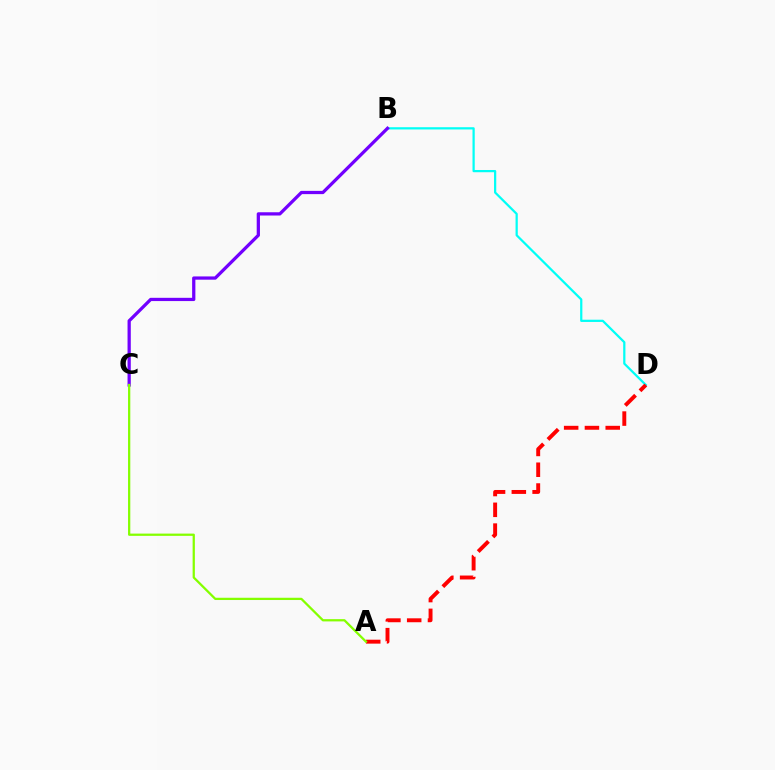{('B', 'D'): [{'color': '#00fff6', 'line_style': 'solid', 'thickness': 1.6}], ('B', 'C'): [{'color': '#7200ff', 'line_style': 'solid', 'thickness': 2.34}], ('A', 'D'): [{'color': '#ff0000', 'line_style': 'dashed', 'thickness': 2.82}], ('A', 'C'): [{'color': '#84ff00', 'line_style': 'solid', 'thickness': 1.63}]}